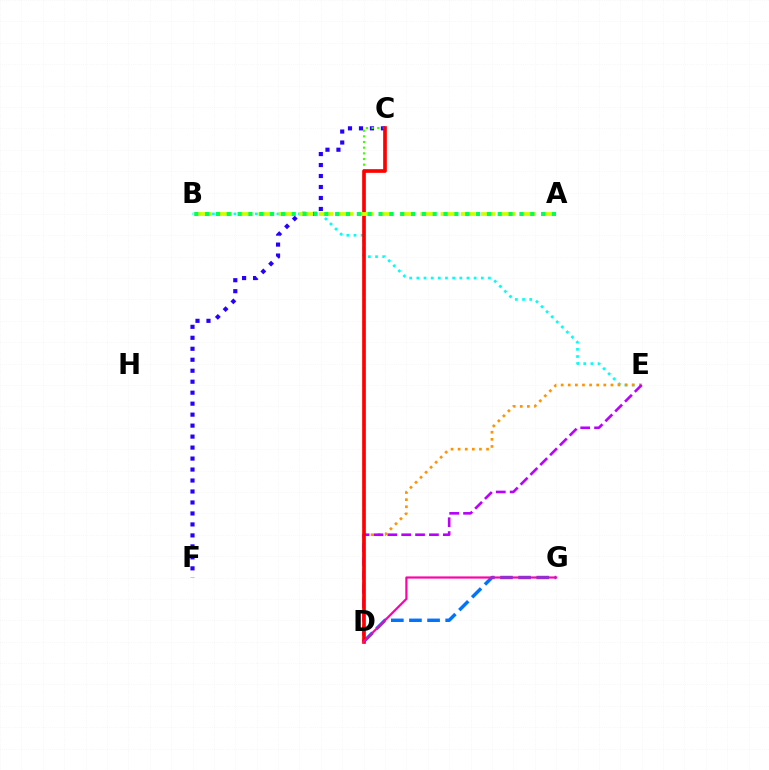{('B', 'E'): [{'color': '#00fff6', 'line_style': 'dotted', 'thickness': 1.95}], ('C', 'F'): [{'color': '#2500ff', 'line_style': 'dotted', 'thickness': 2.98}], ('D', 'G'): [{'color': '#0074ff', 'line_style': 'dashed', 'thickness': 2.46}, {'color': '#ff00ac', 'line_style': 'solid', 'thickness': 1.57}], ('D', 'E'): [{'color': '#ff9400', 'line_style': 'dotted', 'thickness': 1.93}, {'color': '#b900ff', 'line_style': 'dashed', 'thickness': 1.88}], ('C', 'D'): [{'color': '#3dff00', 'line_style': 'dotted', 'thickness': 1.54}, {'color': '#ff0000', 'line_style': 'solid', 'thickness': 2.64}], ('A', 'B'): [{'color': '#d1ff00', 'line_style': 'dashed', 'thickness': 2.75}, {'color': '#00ff5c', 'line_style': 'dotted', 'thickness': 2.95}]}